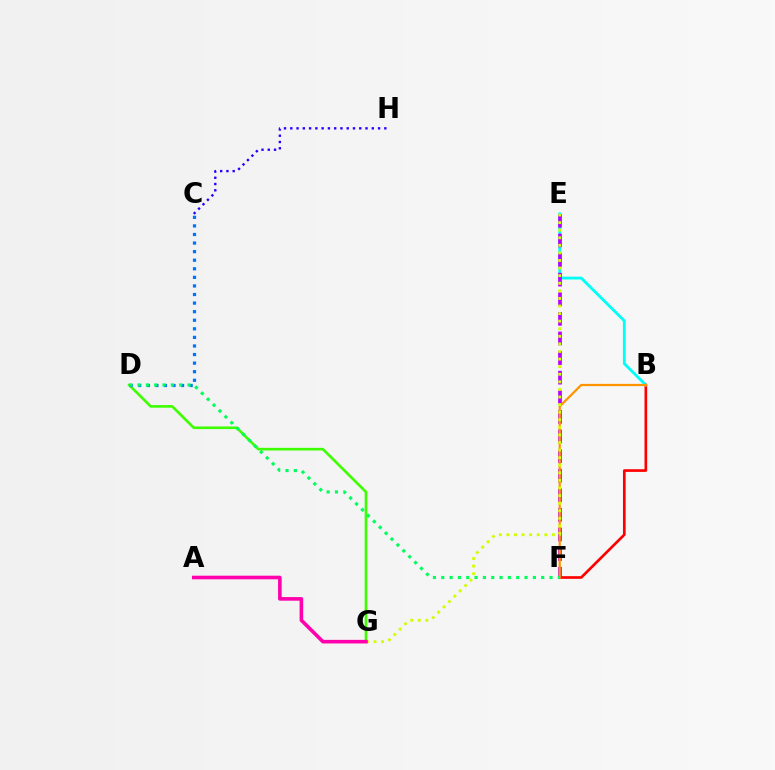{('B', 'F'): [{'color': '#ff0000', 'line_style': 'solid', 'thickness': 1.92}, {'color': '#ff9400', 'line_style': 'solid', 'thickness': 1.61}], ('B', 'E'): [{'color': '#00fff6', 'line_style': 'solid', 'thickness': 2.03}], ('E', 'F'): [{'color': '#b900ff', 'line_style': 'dashed', 'thickness': 2.66}], ('D', 'G'): [{'color': '#3dff00', 'line_style': 'solid', 'thickness': 1.89}], ('C', 'D'): [{'color': '#0074ff', 'line_style': 'dotted', 'thickness': 2.33}], ('D', 'F'): [{'color': '#00ff5c', 'line_style': 'dotted', 'thickness': 2.26}], ('E', 'G'): [{'color': '#d1ff00', 'line_style': 'dotted', 'thickness': 2.06}], ('A', 'G'): [{'color': '#ff00ac', 'line_style': 'solid', 'thickness': 2.59}], ('C', 'H'): [{'color': '#2500ff', 'line_style': 'dotted', 'thickness': 1.7}]}